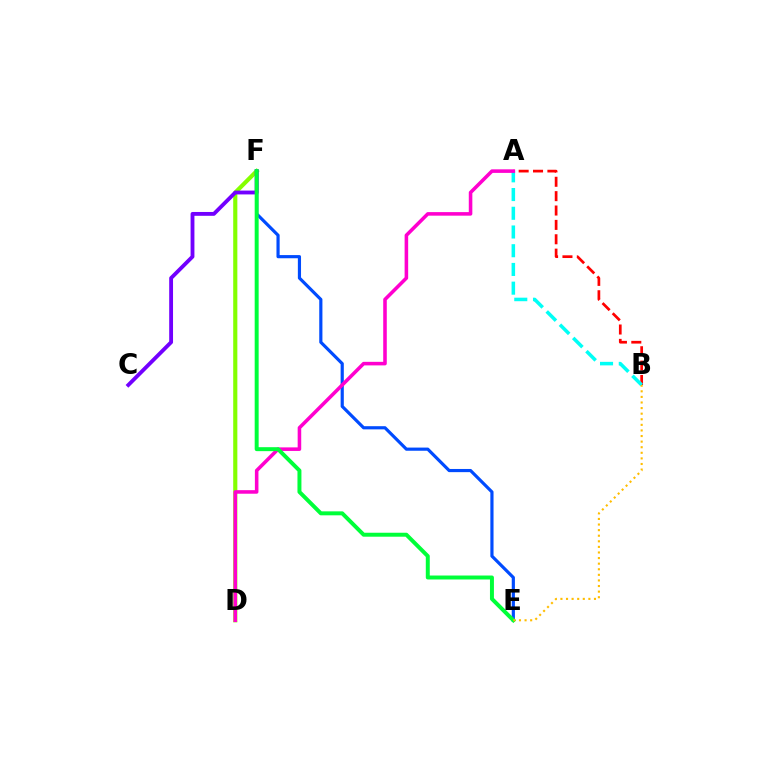{('D', 'F'): [{'color': '#84ff00', 'line_style': 'solid', 'thickness': 2.98}], ('A', 'B'): [{'color': '#ff0000', 'line_style': 'dashed', 'thickness': 1.95}, {'color': '#00fff6', 'line_style': 'dashed', 'thickness': 2.54}], ('E', 'F'): [{'color': '#004bff', 'line_style': 'solid', 'thickness': 2.28}, {'color': '#00ff39', 'line_style': 'solid', 'thickness': 2.85}], ('C', 'F'): [{'color': '#7200ff', 'line_style': 'solid', 'thickness': 2.77}], ('A', 'D'): [{'color': '#ff00cf', 'line_style': 'solid', 'thickness': 2.56}], ('B', 'E'): [{'color': '#ffbd00', 'line_style': 'dotted', 'thickness': 1.52}]}